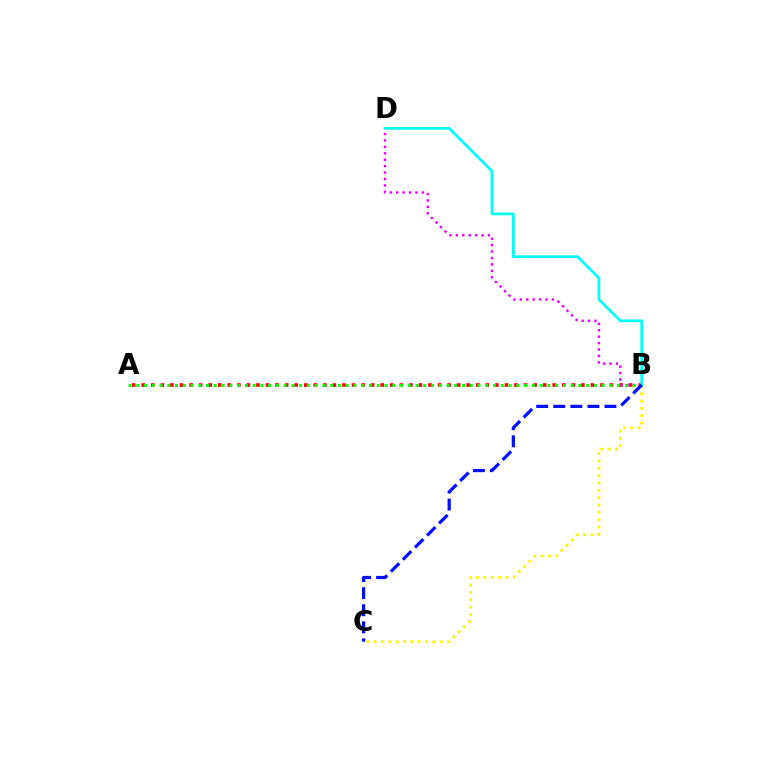{('A', 'B'): [{'color': '#ff0000', 'line_style': 'dotted', 'thickness': 2.6}, {'color': '#08ff00', 'line_style': 'dotted', 'thickness': 2.11}], ('B', 'D'): [{'color': '#ee00ff', 'line_style': 'dotted', 'thickness': 1.74}, {'color': '#00fff6', 'line_style': 'solid', 'thickness': 1.97}], ('B', 'C'): [{'color': '#fcf500', 'line_style': 'dotted', 'thickness': 1.99}, {'color': '#0010ff', 'line_style': 'dashed', 'thickness': 2.32}]}